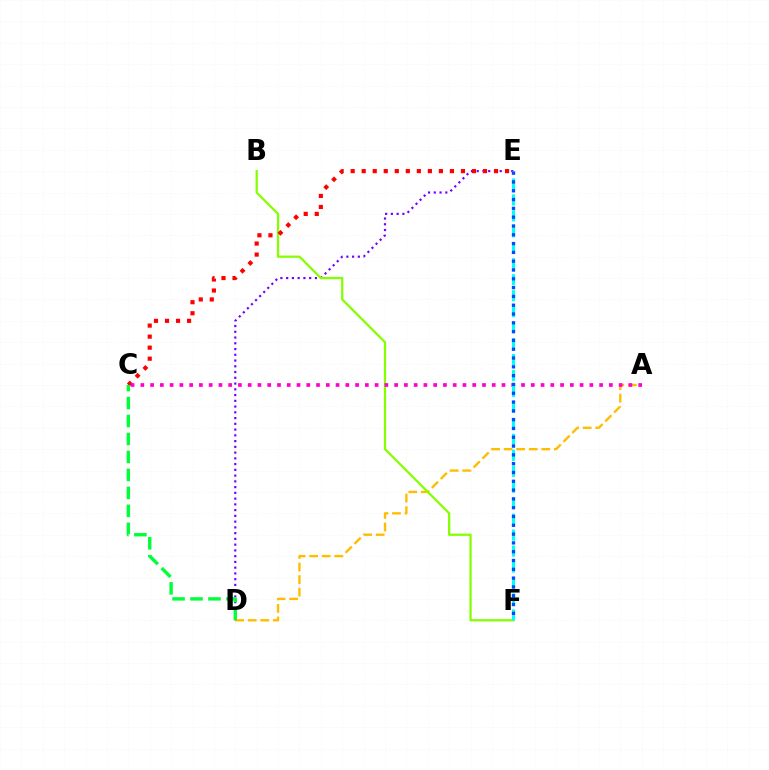{('D', 'E'): [{'color': '#7200ff', 'line_style': 'dotted', 'thickness': 1.56}], ('A', 'D'): [{'color': '#ffbd00', 'line_style': 'dashed', 'thickness': 1.71}], ('B', 'F'): [{'color': '#84ff00', 'line_style': 'solid', 'thickness': 1.62}], ('C', 'E'): [{'color': '#ff0000', 'line_style': 'dotted', 'thickness': 3.0}], ('A', 'C'): [{'color': '#ff00cf', 'line_style': 'dotted', 'thickness': 2.65}], ('E', 'F'): [{'color': '#00fff6', 'line_style': 'dashed', 'thickness': 2.17}, {'color': '#004bff', 'line_style': 'dotted', 'thickness': 2.39}], ('C', 'D'): [{'color': '#00ff39', 'line_style': 'dashed', 'thickness': 2.44}]}